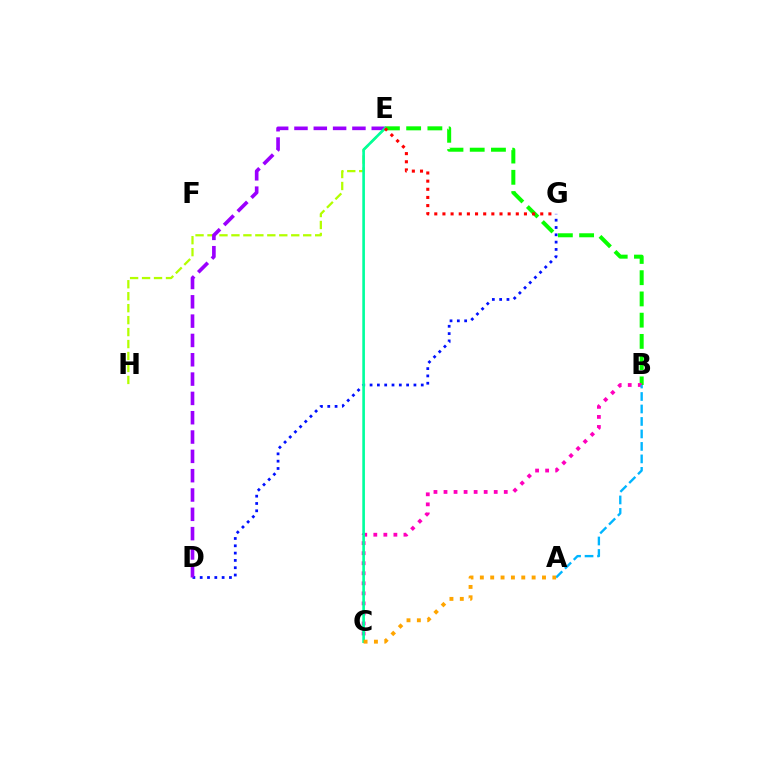{('E', 'H'): [{'color': '#b3ff00', 'line_style': 'dashed', 'thickness': 1.62}], ('B', 'E'): [{'color': '#08ff00', 'line_style': 'dashed', 'thickness': 2.88}], ('D', 'G'): [{'color': '#0010ff', 'line_style': 'dotted', 'thickness': 1.99}], ('D', 'E'): [{'color': '#9b00ff', 'line_style': 'dashed', 'thickness': 2.62}], ('B', 'C'): [{'color': '#ff00bd', 'line_style': 'dotted', 'thickness': 2.73}], ('A', 'B'): [{'color': '#00b5ff', 'line_style': 'dashed', 'thickness': 1.7}], ('C', 'E'): [{'color': '#00ff9d', 'line_style': 'solid', 'thickness': 1.9}], ('A', 'C'): [{'color': '#ffa500', 'line_style': 'dotted', 'thickness': 2.81}], ('E', 'G'): [{'color': '#ff0000', 'line_style': 'dotted', 'thickness': 2.21}]}